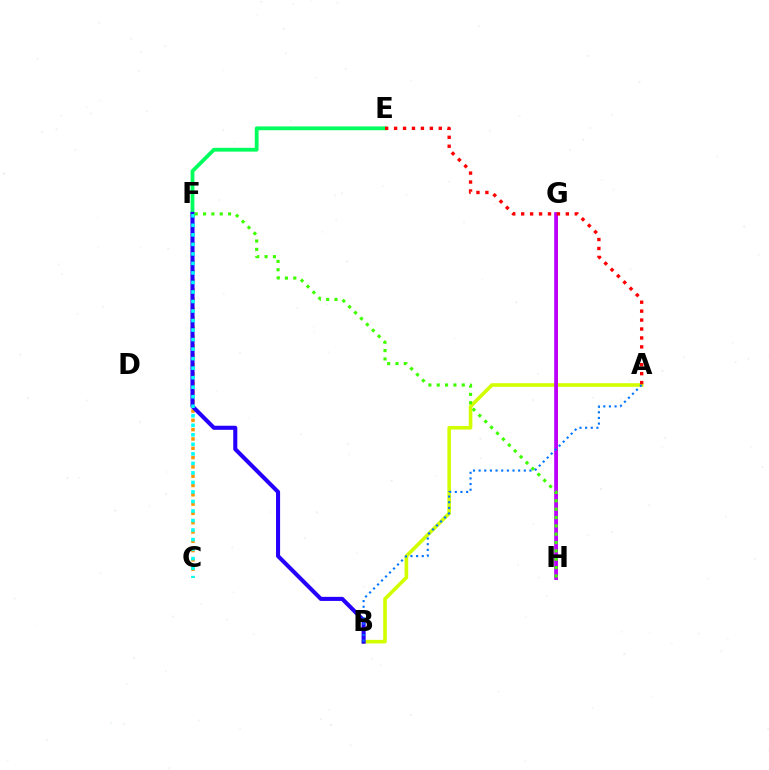{('E', 'F'): [{'color': '#00ff5c', 'line_style': 'solid', 'thickness': 2.73}], ('A', 'B'): [{'color': '#d1ff00', 'line_style': 'solid', 'thickness': 2.59}, {'color': '#0074ff', 'line_style': 'dotted', 'thickness': 1.53}], ('G', 'H'): [{'color': '#ff00ac', 'line_style': 'solid', 'thickness': 2.15}, {'color': '#b900ff', 'line_style': 'solid', 'thickness': 2.62}], ('C', 'F'): [{'color': '#ff9400', 'line_style': 'dotted', 'thickness': 2.53}, {'color': '#00fff6', 'line_style': 'dotted', 'thickness': 2.59}], ('B', 'F'): [{'color': '#2500ff', 'line_style': 'solid', 'thickness': 2.93}], ('F', 'H'): [{'color': '#3dff00', 'line_style': 'dotted', 'thickness': 2.27}], ('A', 'E'): [{'color': '#ff0000', 'line_style': 'dotted', 'thickness': 2.43}]}